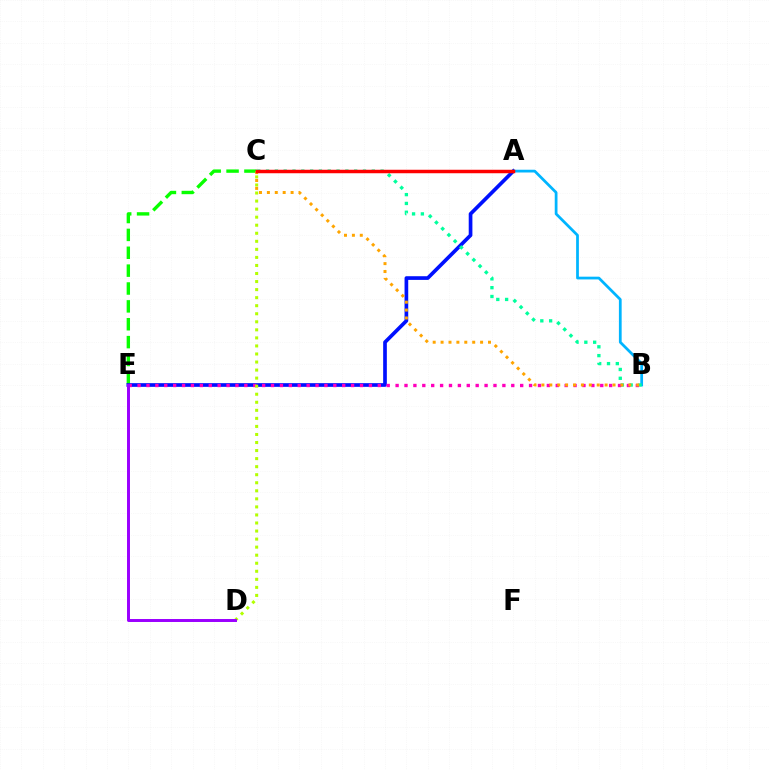{('C', 'E'): [{'color': '#08ff00', 'line_style': 'dashed', 'thickness': 2.43}], ('A', 'E'): [{'color': '#0010ff', 'line_style': 'solid', 'thickness': 2.65}], ('A', 'B'): [{'color': '#00b5ff', 'line_style': 'solid', 'thickness': 1.98}], ('B', 'C'): [{'color': '#00ff9d', 'line_style': 'dotted', 'thickness': 2.39}, {'color': '#ffa500', 'line_style': 'dotted', 'thickness': 2.15}], ('B', 'E'): [{'color': '#ff00bd', 'line_style': 'dotted', 'thickness': 2.42}], ('A', 'C'): [{'color': '#ff0000', 'line_style': 'solid', 'thickness': 2.51}], ('C', 'D'): [{'color': '#b3ff00', 'line_style': 'dotted', 'thickness': 2.19}], ('D', 'E'): [{'color': '#9b00ff', 'line_style': 'solid', 'thickness': 2.14}]}